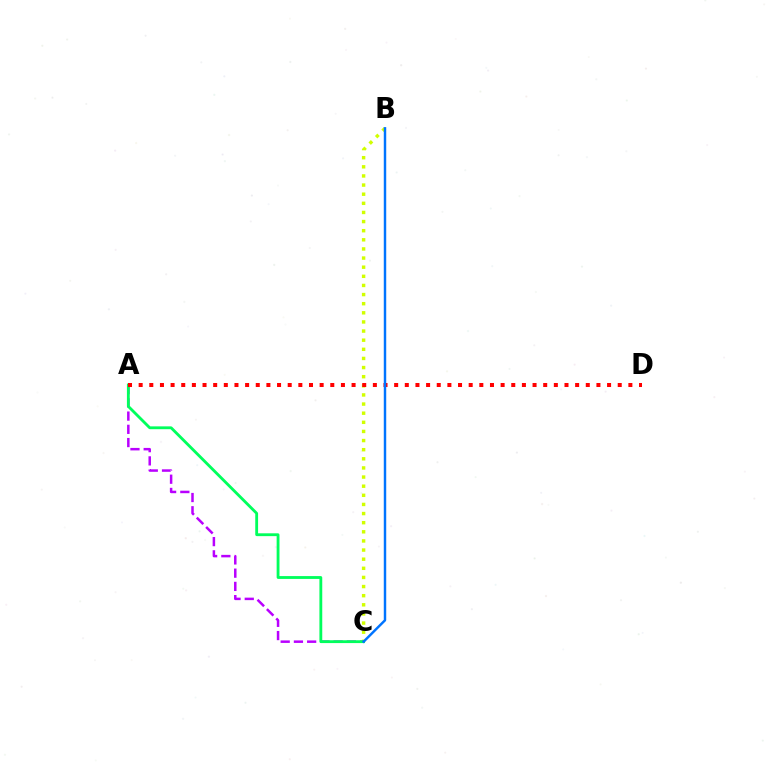{('B', 'C'): [{'color': '#d1ff00', 'line_style': 'dotted', 'thickness': 2.48}, {'color': '#0074ff', 'line_style': 'solid', 'thickness': 1.76}], ('A', 'C'): [{'color': '#b900ff', 'line_style': 'dashed', 'thickness': 1.8}, {'color': '#00ff5c', 'line_style': 'solid', 'thickness': 2.04}], ('A', 'D'): [{'color': '#ff0000', 'line_style': 'dotted', 'thickness': 2.89}]}